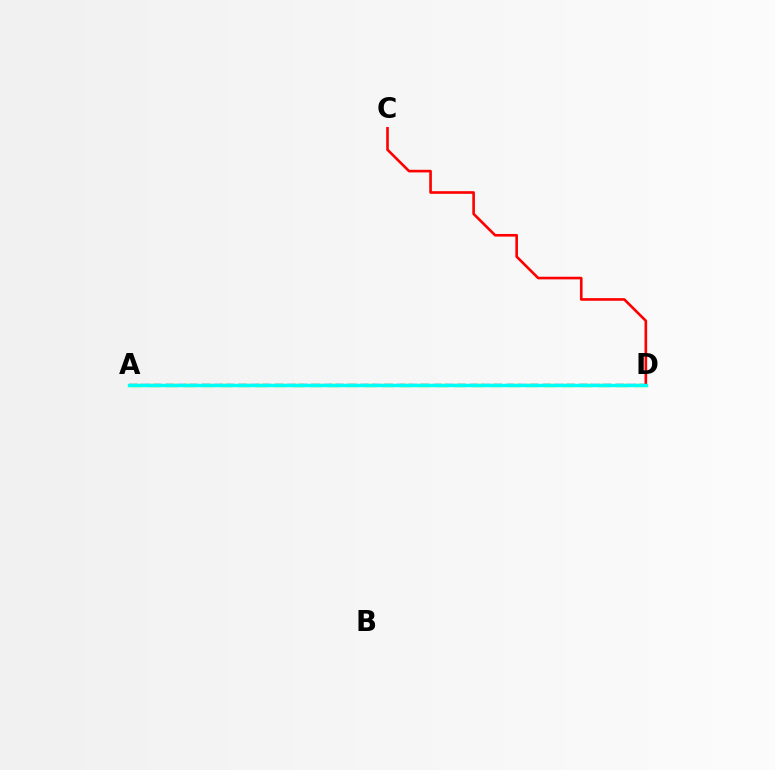{('A', 'D'): [{'color': '#84ff00', 'line_style': 'dashed', 'thickness': 2.45}, {'color': '#7200ff', 'line_style': 'dashed', 'thickness': 1.65}, {'color': '#00fff6', 'line_style': 'solid', 'thickness': 2.45}], ('C', 'D'): [{'color': '#ff0000', 'line_style': 'solid', 'thickness': 1.89}]}